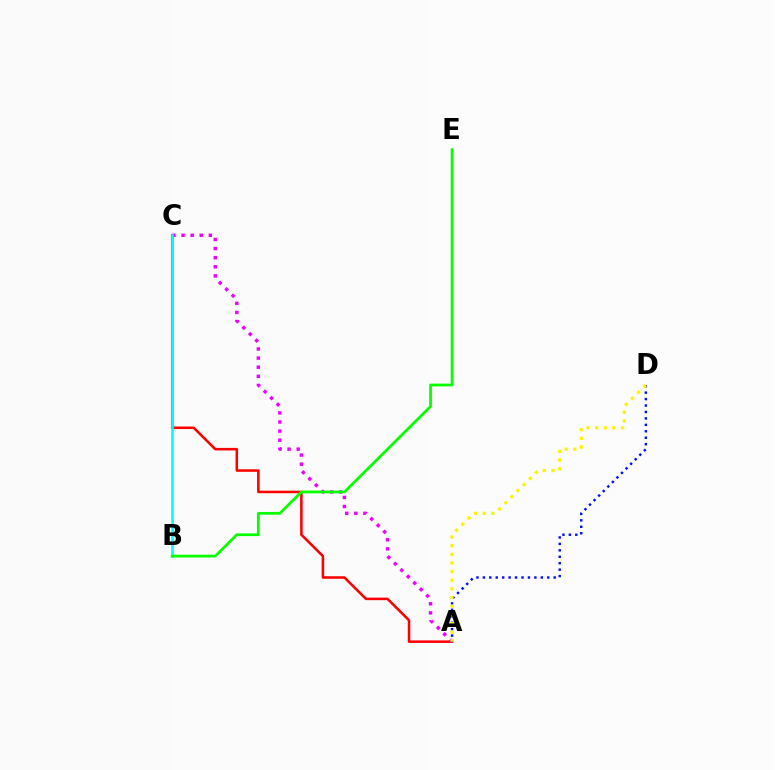{('A', 'C'): [{'color': '#ff0000', 'line_style': 'solid', 'thickness': 1.83}, {'color': '#ee00ff', 'line_style': 'dotted', 'thickness': 2.47}], ('A', 'D'): [{'color': '#0010ff', 'line_style': 'dotted', 'thickness': 1.75}, {'color': '#fcf500', 'line_style': 'dotted', 'thickness': 2.35}], ('B', 'C'): [{'color': '#00fff6', 'line_style': 'solid', 'thickness': 1.88}], ('B', 'E'): [{'color': '#08ff00', 'line_style': 'solid', 'thickness': 1.98}]}